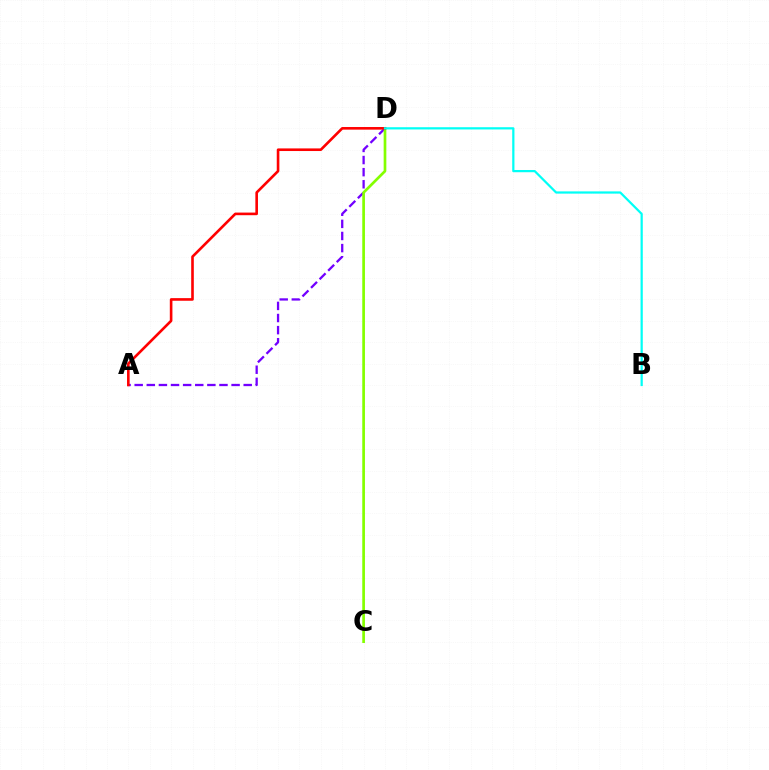{('A', 'D'): [{'color': '#7200ff', 'line_style': 'dashed', 'thickness': 1.65}, {'color': '#ff0000', 'line_style': 'solid', 'thickness': 1.89}], ('C', 'D'): [{'color': '#84ff00', 'line_style': 'solid', 'thickness': 1.94}], ('B', 'D'): [{'color': '#00fff6', 'line_style': 'solid', 'thickness': 1.6}]}